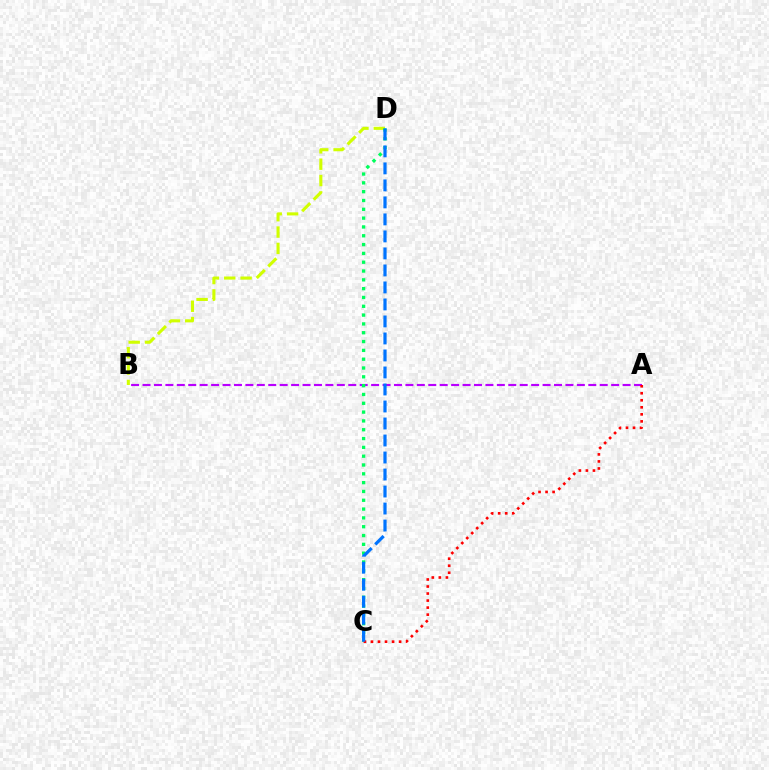{('B', 'D'): [{'color': '#d1ff00', 'line_style': 'dashed', 'thickness': 2.22}], ('A', 'B'): [{'color': '#b900ff', 'line_style': 'dashed', 'thickness': 1.55}], ('C', 'D'): [{'color': '#00ff5c', 'line_style': 'dotted', 'thickness': 2.4}, {'color': '#0074ff', 'line_style': 'dashed', 'thickness': 2.31}], ('A', 'C'): [{'color': '#ff0000', 'line_style': 'dotted', 'thickness': 1.91}]}